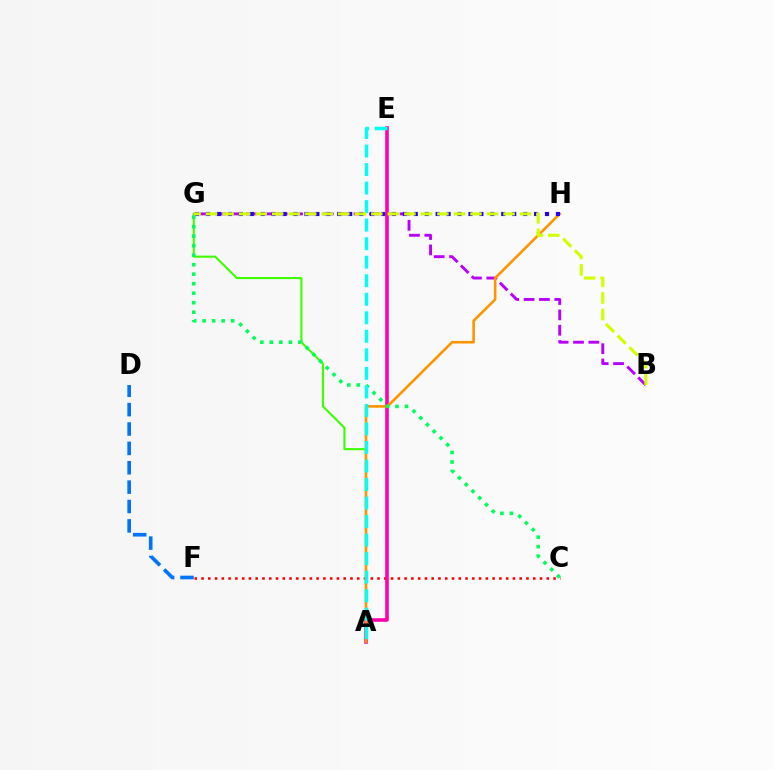{('A', 'G'): [{'color': '#3dff00', 'line_style': 'solid', 'thickness': 1.51}], ('B', 'G'): [{'color': '#b900ff', 'line_style': 'dashed', 'thickness': 2.09}, {'color': '#d1ff00', 'line_style': 'dashed', 'thickness': 2.25}], ('C', 'F'): [{'color': '#ff0000', 'line_style': 'dotted', 'thickness': 1.84}], ('A', 'E'): [{'color': '#ff00ac', 'line_style': 'solid', 'thickness': 2.58}, {'color': '#00fff6', 'line_style': 'dashed', 'thickness': 2.52}], ('A', 'H'): [{'color': '#ff9400', 'line_style': 'solid', 'thickness': 1.89}], ('D', 'F'): [{'color': '#0074ff', 'line_style': 'dashed', 'thickness': 2.63}], ('G', 'H'): [{'color': '#2500ff', 'line_style': 'dotted', 'thickness': 2.97}], ('C', 'G'): [{'color': '#00ff5c', 'line_style': 'dotted', 'thickness': 2.58}]}